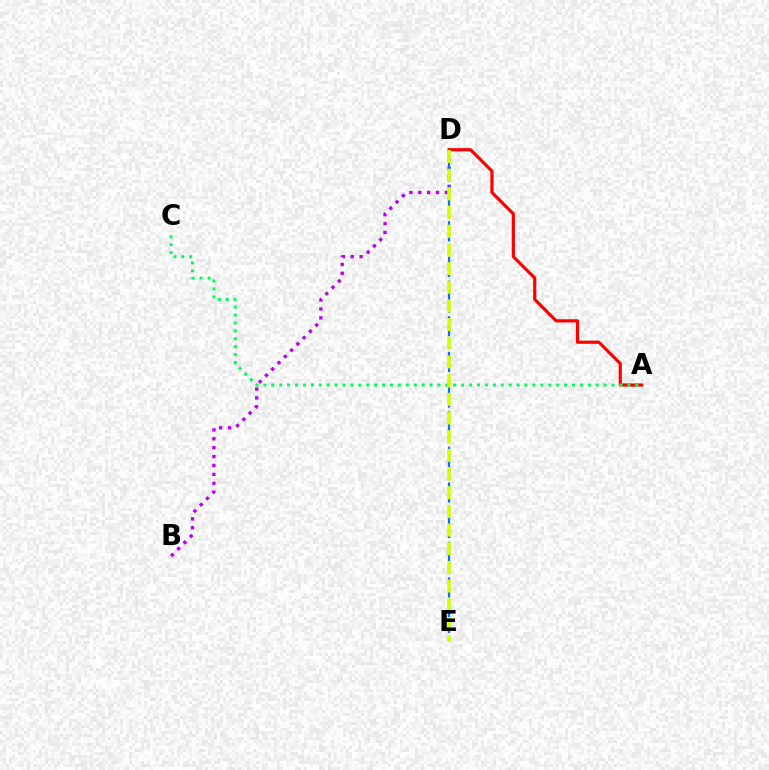{('A', 'D'): [{'color': '#ff0000', 'line_style': 'solid', 'thickness': 2.29}], ('A', 'C'): [{'color': '#00ff5c', 'line_style': 'dotted', 'thickness': 2.15}], ('B', 'D'): [{'color': '#b900ff', 'line_style': 'dotted', 'thickness': 2.42}], ('D', 'E'): [{'color': '#0074ff', 'line_style': 'dashed', 'thickness': 1.61}, {'color': '#d1ff00', 'line_style': 'dashed', 'thickness': 2.54}]}